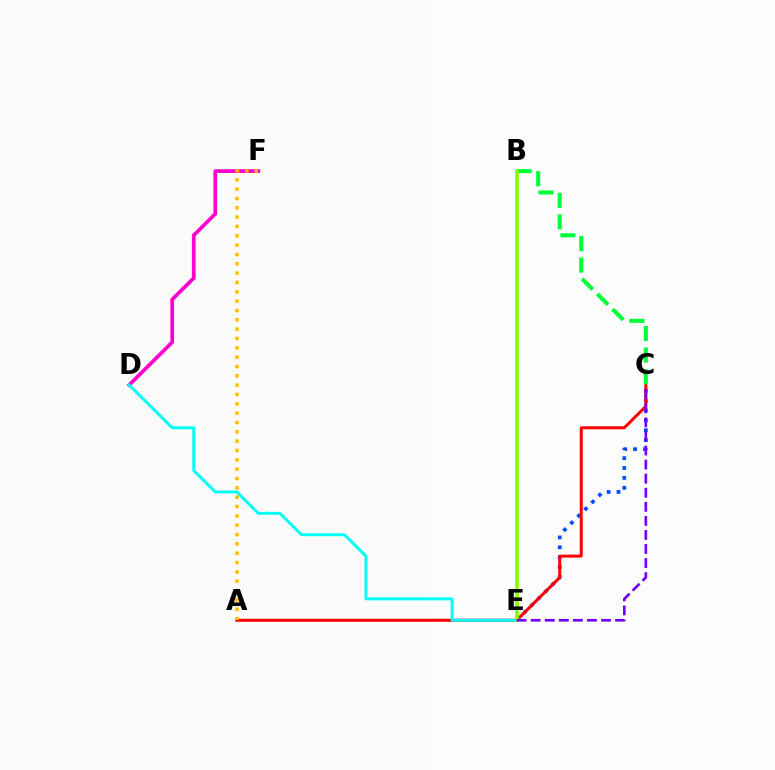{('C', 'E'): [{'color': '#004bff', 'line_style': 'dotted', 'thickness': 2.69}, {'color': '#7200ff', 'line_style': 'dashed', 'thickness': 1.91}], ('D', 'F'): [{'color': '#ff00cf', 'line_style': 'solid', 'thickness': 2.67}], ('A', 'C'): [{'color': '#ff0000', 'line_style': 'solid', 'thickness': 2.16}], ('B', 'C'): [{'color': '#00ff39', 'line_style': 'dashed', 'thickness': 2.93}], ('D', 'E'): [{'color': '#00fff6', 'line_style': 'solid', 'thickness': 2.11}], ('A', 'F'): [{'color': '#ffbd00', 'line_style': 'dotted', 'thickness': 2.54}], ('B', 'E'): [{'color': '#84ff00', 'line_style': 'solid', 'thickness': 2.62}]}